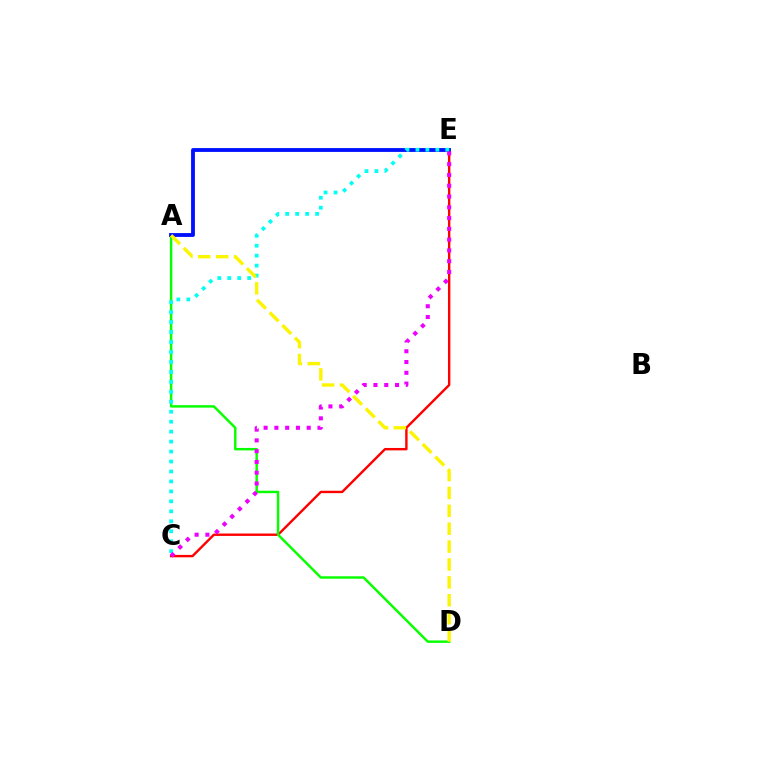{('C', 'E'): [{'color': '#ff0000', 'line_style': 'solid', 'thickness': 1.73}, {'color': '#00fff6', 'line_style': 'dotted', 'thickness': 2.71}, {'color': '#ee00ff', 'line_style': 'dotted', 'thickness': 2.93}], ('A', 'D'): [{'color': '#08ff00', 'line_style': 'solid', 'thickness': 1.77}, {'color': '#fcf500', 'line_style': 'dashed', 'thickness': 2.43}], ('A', 'E'): [{'color': '#0010ff', 'line_style': 'solid', 'thickness': 2.76}]}